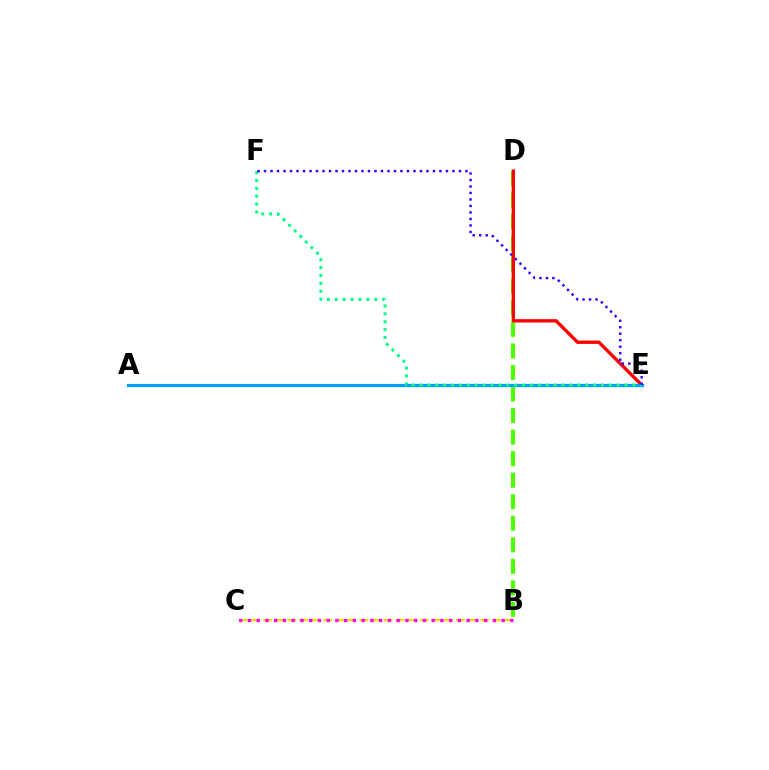{('B', 'D'): [{'color': '#4fff00', 'line_style': 'dashed', 'thickness': 2.93}], ('D', 'E'): [{'color': '#ff0000', 'line_style': 'solid', 'thickness': 2.42}], ('B', 'C'): [{'color': '#ffd500', 'line_style': 'dashed', 'thickness': 1.64}, {'color': '#ff00ed', 'line_style': 'dotted', 'thickness': 2.38}], ('A', 'E'): [{'color': '#009eff', 'line_style': 'solid', 'thickness': 2.3}], ('E', 'F'): [{'color': '#00ff86', 'line_style': 'dotted', 'thickness': 2.14}, {'color': '#3700ff', 'line_style': 'dotted', 'thickness': 1.76}]}